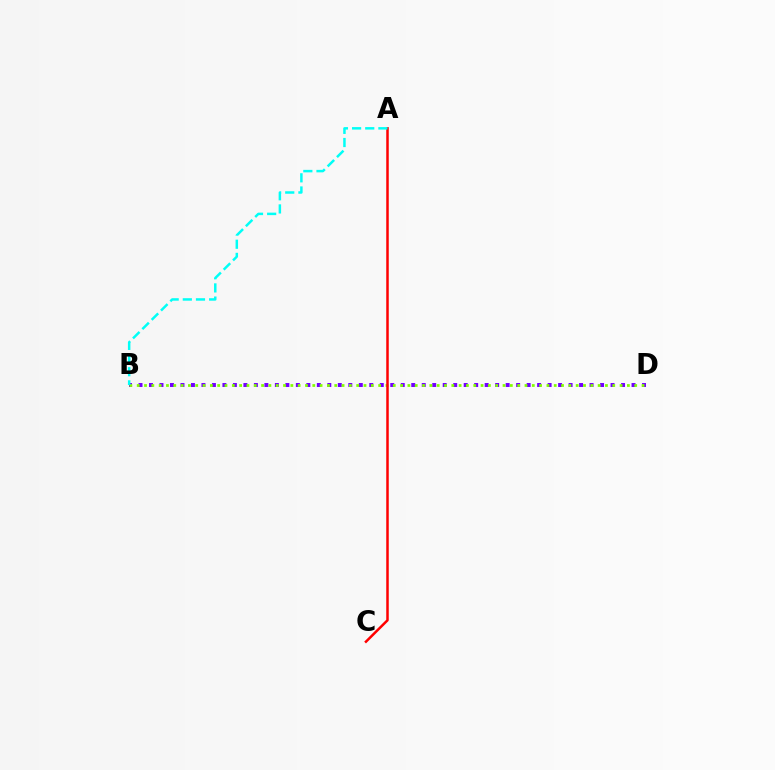{('B', 'D'): [{'color': '#7200ff', 'line_style': 'dotted', 'thickness': 2.85}, {'color': '#84ff00', 'line_style': 'dotted', 'thickness': 1.99}], ('A', 'C'): [{'color': '#ff0000', 'line_style': 'solid', 'thickness': 1.8}], ('A', 'B'): [{'color': '#00fff6', 'line_style': 'dashed', 'thickness': 1.79}]}